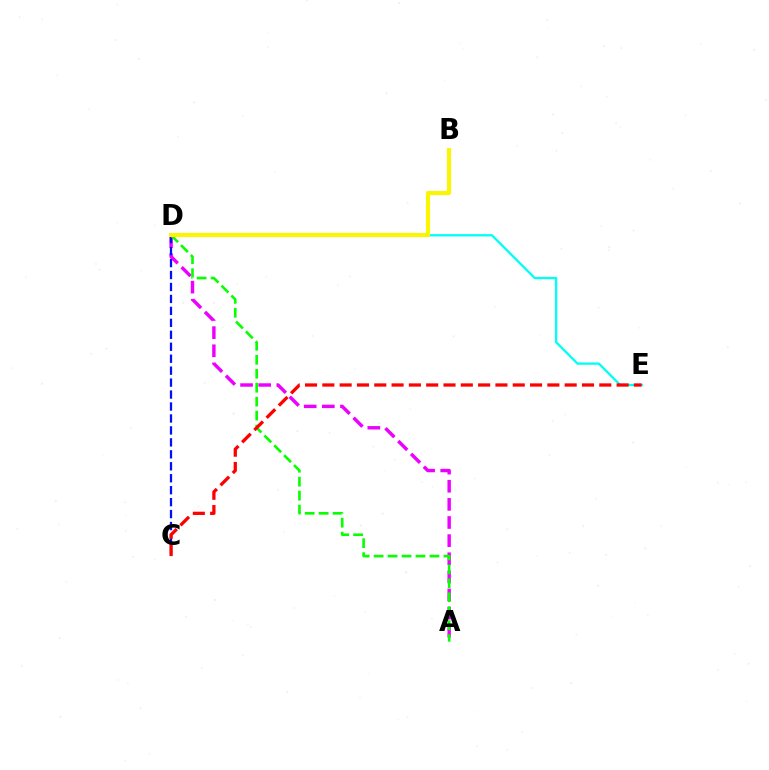{('A', 'D'): [{'color': '#ee00ff', 'line_style': 'dashed', 'thickness': 2.46}, {'color': '#08ff00', 'line_style': 'dashed', 'thickness': 1.9}], ('D', 'E'): [{'color': '#00fff6', 'line_style': 'solid', 'thickness': 1.67}], ('C', 'D'): [{'color': '#0010ff', 'line_style': 'dashed', 'thickness': 1.62}], ('C', 'E'): [{'color': '#ff0000', 'line_style': 'dashed', 'thickness': 2.35}], ('B', 'D'): [{'color': '#fcf500', 'line_style': 'solid', 'thickness': 2.95}]}